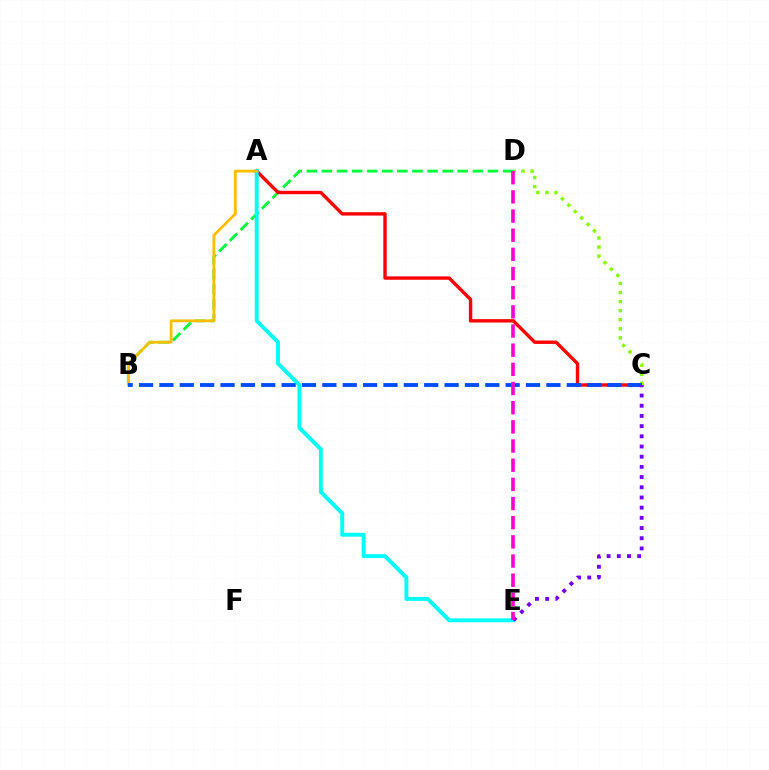{('B', 'D'): [{'color': '#00ff39', 'line_style': 'dashed', 'thickness': 2.05}], ('A', 'C'): [{'color': '#ff0000', 'line_style': 'solid', 'thickness': 2.44}], ('A', 'E'): [{'color': '#00fff6', 'line_style': 'solid', 'thickness': 2.82}], ('C', 'D'): [{'color': '#84ff00', 'line_style': 'dotted', 'thickness': 2.46}], ('A', 'B'): [{'color': '#ffbd00', 'line_style': 'solid', 'thickness': 2.03}], ('B', 'C'): [{'color': '#004bff', 'line_style': 'dashed', 'thickness': 2.77}], ('C', 'E'): [{'color': '#7200ff', 'line_style': 'dotted', 'thickness': 2.77}], ('D', 'E'): [{'color': '#ff00cf', 'line_style': 'dashed', 'thickness': 2.6}]}